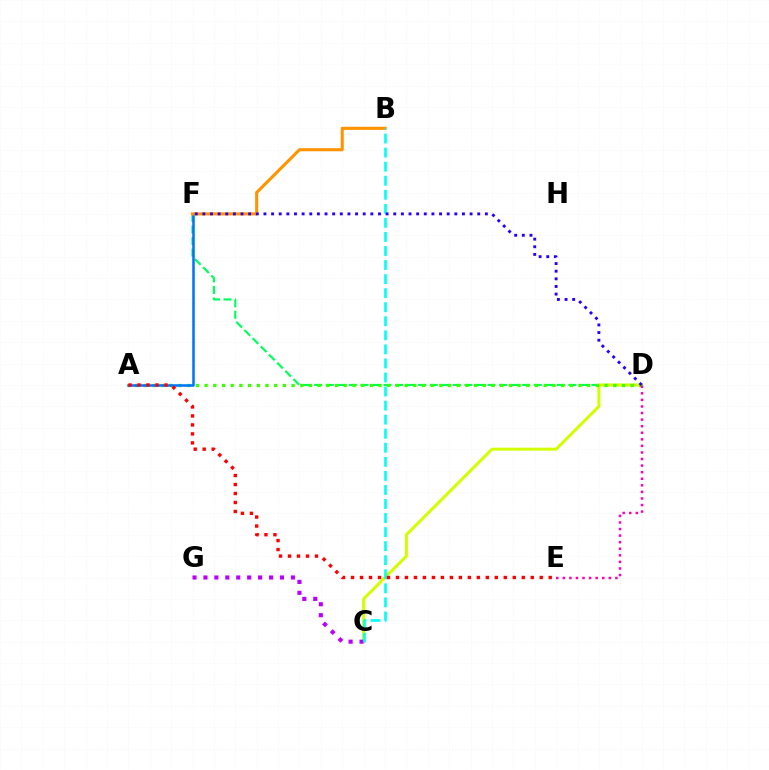{('D', 'F'): [{'color': '#00ff5c', 'line_style': 'dashed', 'thickness': 1.57}, {'color': '#2500ff', 'line_style': 'dotted', 'thickness': 2.07}], ('C', 'D'): [{'color': '#d1ff00', 'line_style': 'solid', 'thickness': 2.17}], ('A', 'D'): [{'color': '#3dff00', 'line_style': 'dotted', 'thickness': 2.36}], ('A', 'F'): [{'color': '#0074ff', 'line_style': 'solid', 'thickness': 1.83}], ('C', 'G'): [{'color': '#b900ff', 'line_style': 'dotted', 'thickness': 2.97}], ('B', 'F'): [{'color': '#ff9400', 'line_style': 'solid', 'thickness': 2.23}], ('B', 'C'): [{'color': '#00fff6', 'line_style': 'dashed', 'thickness': 1.91}], ('D', 'E'): [{'color': '#ff00ac', 'line_style': 'dotted', 'thickness': 1.79}], ('A', 'E'): [{'color': '#ff0000', 'line_style': 'dotted', 'thickness': 2.44}]}